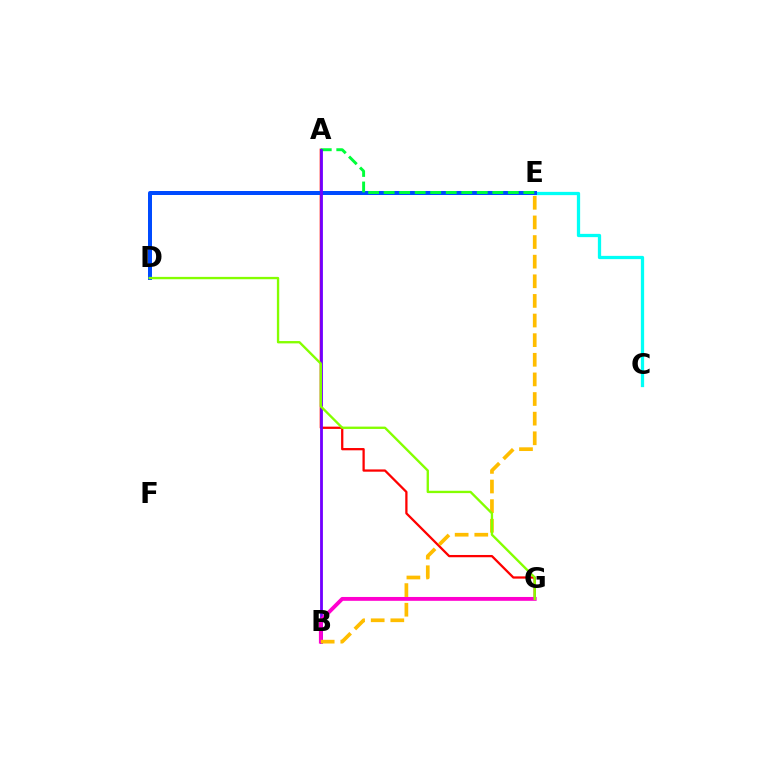{('A', 'G'): [{'color': '#ff0000', 'line_style': 'solid', 'thickness': 1.63}], ('C', 'E'): [{'color': '#00fff6', 'line_style': 'solid', 'thickness': 2.35}], ('D', 'E'): [{'color': '#004bff', 'line_style': 'solid', 'thickness': 2.88}], ('A', 'E'): [{'color': '#00ff39', 'line_style': 'dashed', 'thickness': 2.11}], ('A', 'B'): [{'color': '#7200ff', 'line_style': 'solid', 'thickness': 2.03}], ('B', 'G'): [{'color': '#ff00cf', 'line_style': 'solid', 'thickness': 2.77}], ('B', 'E'): [{'color': '#ffbd00', 'line_style': 'dashed', 'thickness': 2.67}], ('D', 'G'): [{'color': '#84ff00', 'line_style': 'solid', 'thickness': 1.69}]}